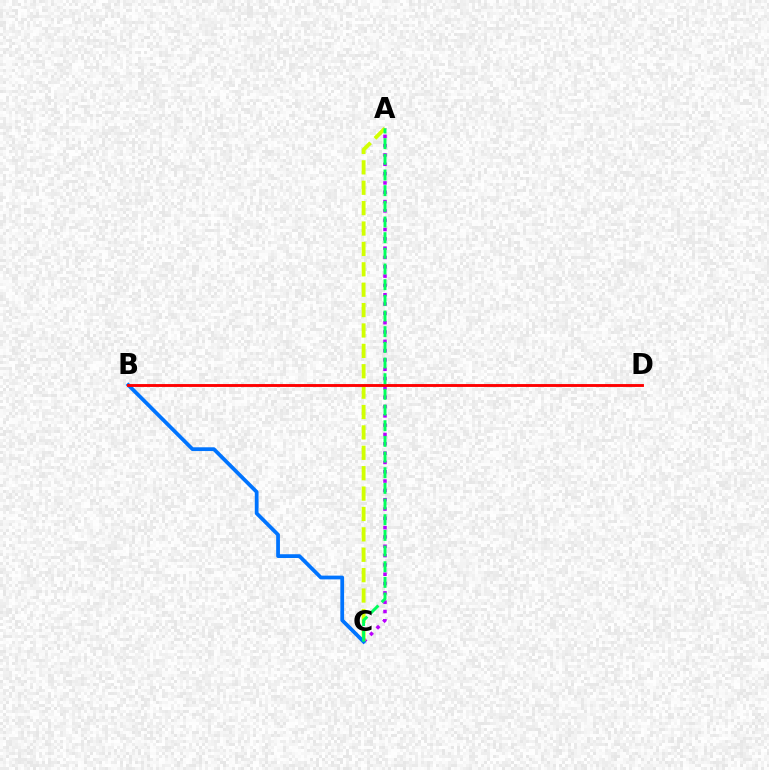{('A', 'C'): [{'color': '#b900ff', 'line_style': 'dotted', 'thickness': 2.53}, {'color': '#d1ff00', 'line_style': 'dashed', 'thickness': 2.77}, {'color': '#00ff5c', 'line_style': 'dashed', 'thickness': 2.13}], ('B', 'C'): [{'color': '#0074ff', 'line_style': 'solid', 'thickness': 2.71}], ('B', 'D'): [{'color': '#ff0000', 'line_style': 'solid', 'thickness': 2.07}]}